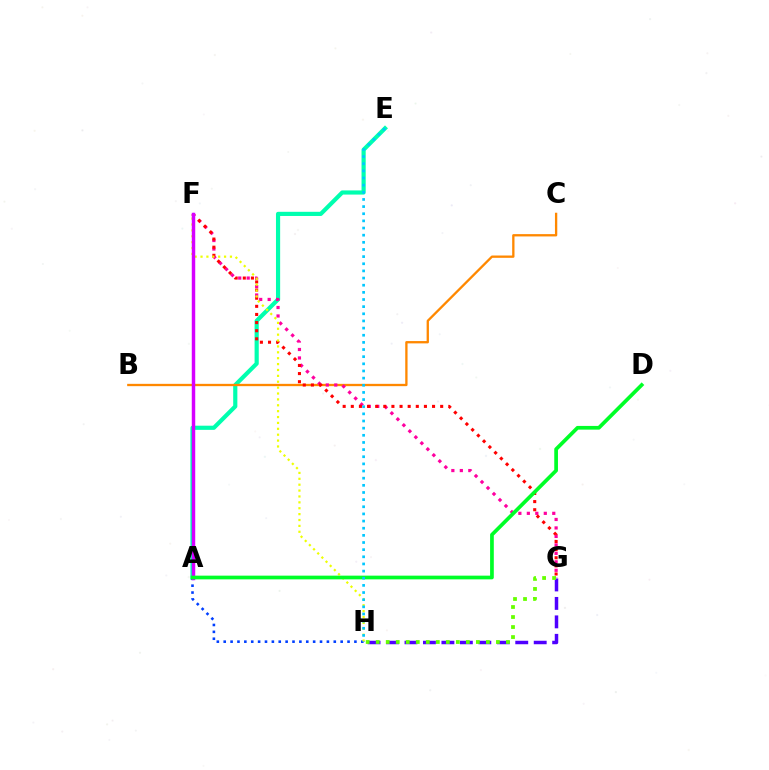{('G', 'H'): [{'color': '#4f00ff', 'line_style': 'dashed', 'thickness': 2.51}, {'color': '#66ff00', 'line_style': 'dotted', 'thickness': 2.72}], ('A', 'E'): [{'color': '#00ffaf', 'line_style': 'solid', 'thickness': 3.0}], ('A', 'H'): [{'color': '#003fff', 'line_style': 'dotted', 'thickness': 1.87}], ('B', 'C'): [{'color': '#ff8800', 'line_style': 'solid', 'thickness': 1.67}], ('F', 'G'): [{'color': '#ff00a0', 'line_style': 'dotted', 'thickness': 2.3}, {'color': '#ff0000', 'line_style': 'dotted', 'thickness': 2.21}], ('F', 'H'): [{'color': '#eeff00', 'line_style': 'dotted', 'thickness': 1.6}], ('A', 'F'): [{'color': '#d600ff', 'line_style': 'solid', 'thickness': 2.49}], ('A', 'D'): [{'color': '#00ff27', 'line_style': 'solid', 'thickness': 2.67}], ('E', 'H'): [{'color': '#00c7ff', 'line_style': 'dotted', 'thickness': 1.94}]}